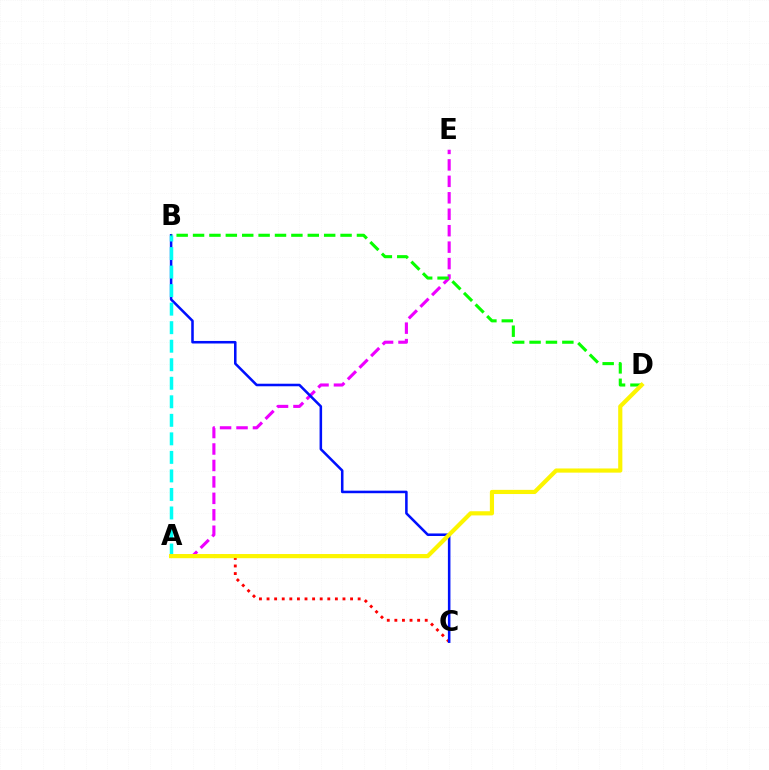{('A', 'E'): [{'color': '#ee00ff', 'line_style': 'dashed', 'thickness': 2.24}], ('A', 'C'): [{'color': '#ff0000', 'line_style': 'dotted', 'thickness': 2.06}], ('B', 'C'): [{'color': '#0010ff', 'line_style': 'solid', 'thickness': 1.83}], ('A', 'B'): [{'color': '#00fff6', 'line_style': 'dashed', 'thickness': 2.52}], ('B', 'D'): [{'color': '#08ff00', 'line_style': 'dashed', 'thickness': 2.23}], ('A', 'D'): [{'color': '#fcf500', 'line_style': 'solid', 'thickness': 3.0}]}